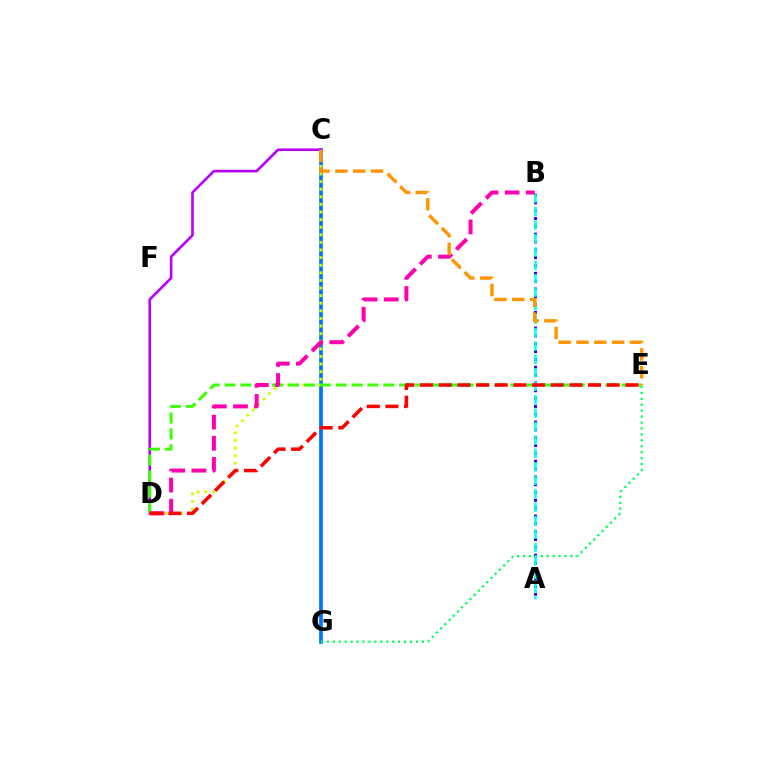{('C', 'G'): [{'color': '#0074ff', 'line_style': 'solid', 'thickness': 2.66}], ('C', 'D'): [{'color': '#d1ff00', 'line_style': 'dotted', 'thickness': 2.07}, {'color': '#b900ff', 'line_style': 'solid', 'thickness': 1.89}], ('A', 'B'): [{'color': '#2500ff', 'line_style': 'dotted', 'thickness': 2.13}, {'color': '#00fff6', 'line_style': 'dashed', 'thickness': 1.83}], ('E', 'G'): [{'color': '#00ff5c', 'line_style': 'dotted', 'thickness': 1.61}], ('D', 'E'): [{'color': '#3dff00', 'line_style': 'dashed', 'thickness': 2.16}, {'color': '#ff0000', 'line_style': 'dashed', 'thickness': 2.54}], ('B', 'D'): [{'color': '#ff00ac', 'line_style': 'dashed', 'thickness': 2.87}], ('C', 'E'): [{'color': '#ff9400', 'line_style': 'dashed', 'thickness': 2.42}]}